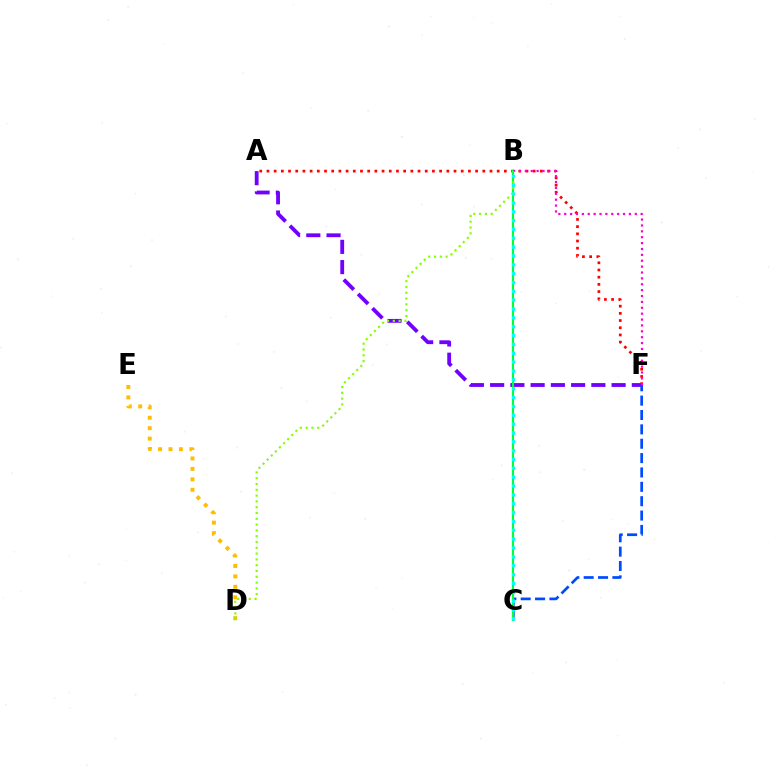{('A', 'F'): [{'color': '#ff0000', 'line_style': 'dotted', 'thickness': 1.95}, {'color': '#7200ff', 'line_style': 'dashed', 'thickness': 2.75}], ('C', 'F'): [{'color': '#004bff', 'line_style': 'dashed', 'thickness': 1.95}], ('D', 'E'): [{'color': '#ffbd00', 'line_style': 'dotted', 'thickness': 2.84}], ('B', 'C'): [{'color': '#00ff39', 'line_style': 'solid', 'thickness': 1.54}, {'color': '#00fff6', 'line_style': 'dotted', 'thickness': 2.4}], ('B', 'F'): [{'color': '#ff00cf', 'line_style': 'dotted', 'thickness': 1.6}], ('B', 'D'): [{'color': '#84ff00', 'line_style': 'dotted', 'thickness': 1.58}]}